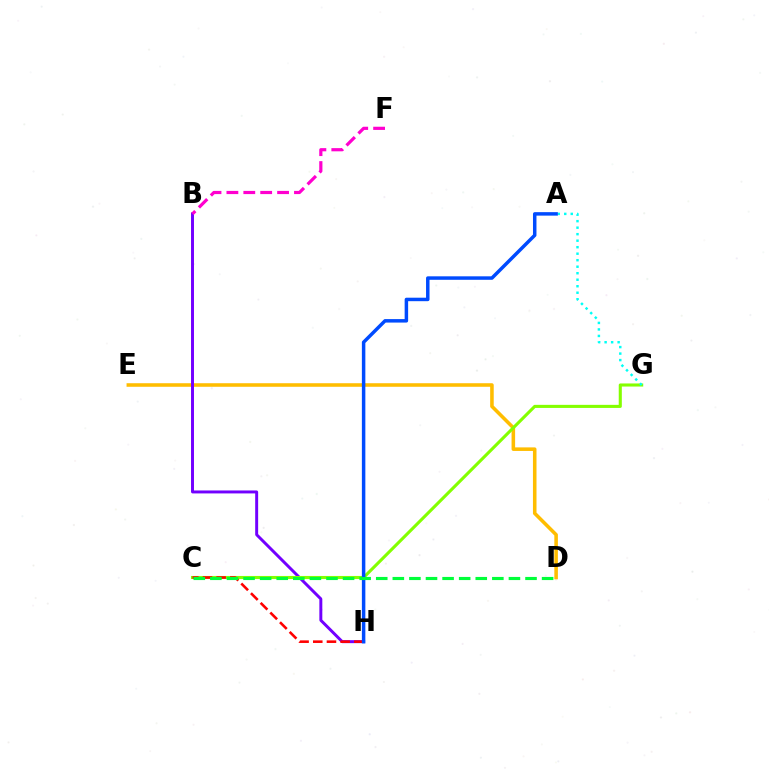{('D', 'E'): [{'color': '#ffbd00', 'line_style': 'solid', 'thickness': 2.56}], ('B', 'H'): [{'color': '#7200ff', 'line_style': 'solid', 'thickness': 2.13}], ('C', 'G'): [{'color': '#84ff00', 'line_style': 'solid', 'thickness': 2.22}], ('C', 'H'): [{'color': '#ff0000', 'line_style': 'dashed', 'thickness': 1.86}], ('A', 'G'): [{'color': '#00fff6', 'line_style': 'dotted', 'thickness': 1.77}], ('A', 'H'): [{'color': '#004bff', 'line_style': 'solid', 'thickness': 2.51}], ('B', 'F'): [{'color': '#ff00cf', 'line_style': 'dashed', 'thickness': 2.29}], ('C', 'D'): [{'color': '#00ff39', 'line_style': 'dashed', 'thickness': 2.25}]}